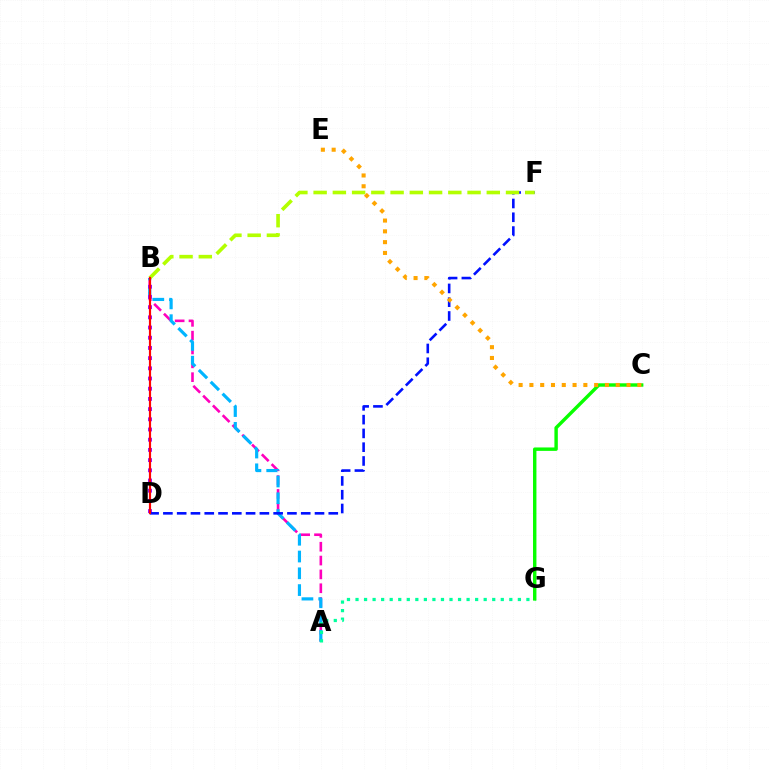{('A', 'B'): [{'color': '#ff00bd', 'line_style': 'dashed', 'thickness': 1.88}, {'color': '#00b5ff', 'line_style': 'dashed', 'thickness': 2.28}], ('B', 'D'): [{'color': '#9b00ff', 'line_style': 'dotted', 'thickness': 2.77}, {'color': '#ff0000', 'line_style': 'solid', 'thickness': 1.56}], ('A', 'G'): [{'color': '#00ff9d', 'line_style': 'dotted', 'thickness': 2.32}], ('C', 'G'): [{'color': '#08ff00', 'line_style': 'solid', 'thickness': 2.46}], ('D', 'F'): [{'color': '#0010ff', 'line_style': 'dashed', 'thickness': 1.87}], ('B', 'F'): [{'color': '#b3ff00', 'line_style': 'dashed', 'thickness': 2.61}], ('C', 'E'): [{'color': '#ffa500', 'line_style': 'dotted', 'thickness': 2.93}]}